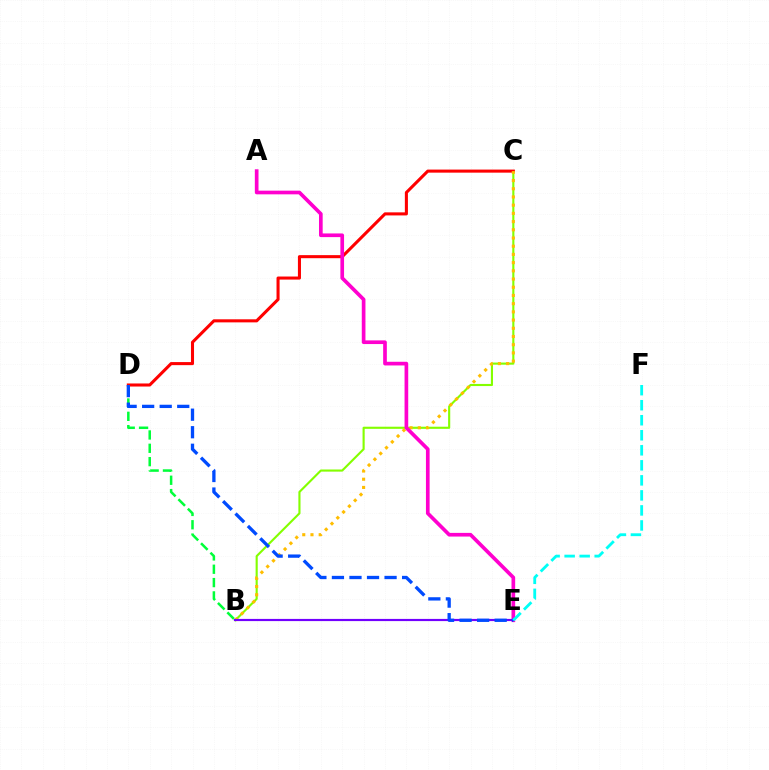{('B', 'C'): [{'color': '#84ff00', 'line_style': 'solid', 'thickness': 1.53}, {'color': '#ffbd00', 'line_style': 'dotted', 'thickness': 2.23}], ('B', 'D'): [{'color': '#00ff39', 'line_style': 'dashed', 'thickness': 1.81}], ('C', 'D'): [{'color': '#ff0000', 'line_style': 'solid', 'thickness': 2.21}], ('A', 'E'): [{'color': '#ff00cf', 'line_style': 'solid', 'thickness': 2.65}], ('B', 'E'): [{'color': '#7200ff', 'line_style': 'solid', 'thickness': 1.57}], ('D', 'E'): [{'color': '#004bff', 'line_style': 'dashed', 'thickness': 2.38}], ('E', 'F'): [{'color': '#00fff6', 'line_style': 'dashed', 'thickness': 2.04}]}